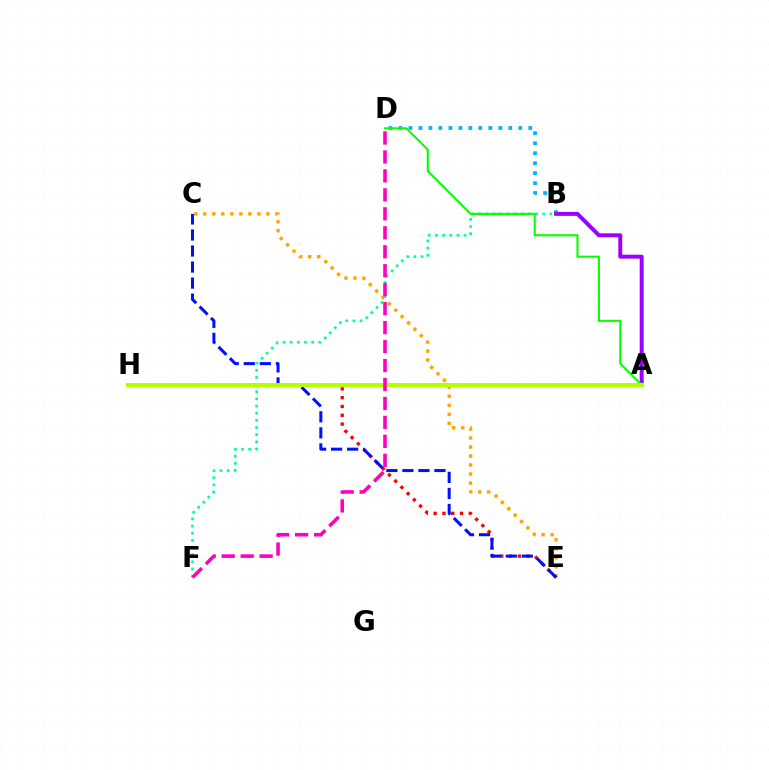{('C', 'E'): [{'color': '#ffa500', 'line_style': 'dotted', 'thickness': 2.45}, {'color': '#0010ff', 'line_style': 'dashed', 'thickness': 2.18}], ('B', 'F'): [{'color': '#00ff9d', 'line_style': 'dotted', 'thickness': 1.94}], ('B', 'D'): [{'color': '#00b5ff', 'line_style': 'dotted', 'thickness': 2.71}], ('E', 'H'): [{'color': '#ff0000', 'line_style': 'dotted', 'thickness': 2.39}], ('A', 'B'): [{'color': '#9b00ff', 'line_style': 'solid', 'thickness': 2.84}], ('A', 'D'): [{'color': '#08ff00', 'line_style': 'solid', 'thickness': 1.51}], ('A', 'H'): [{'color': '#b3ff00', 'line_style': 'solid', 'thickness': 2.88}], ('D', 'F'): [{'color': '#ff00bd', 'line_style': 'dashed', 'thickness': 2.58}]}